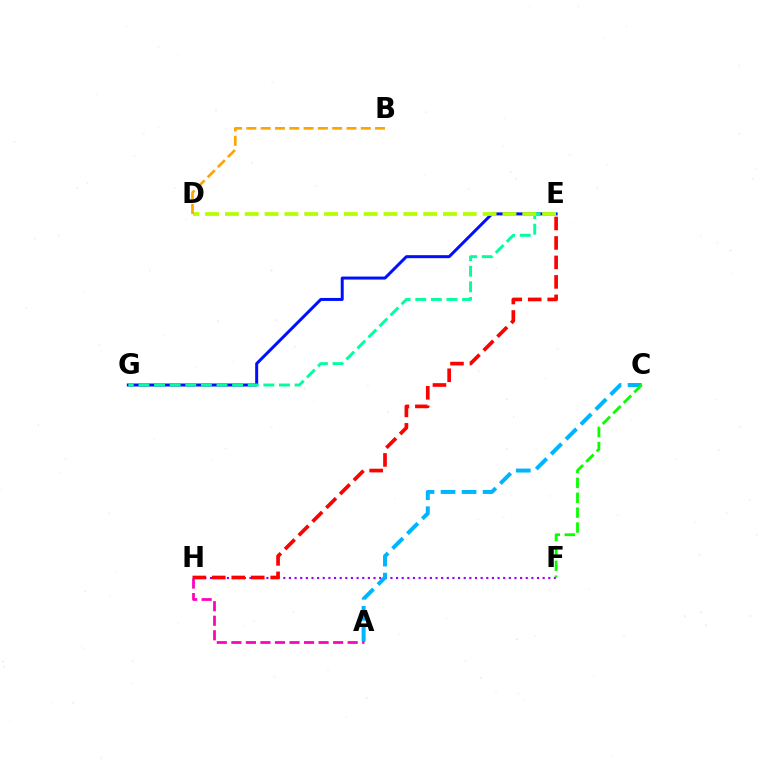{('E', 'G'): [{'color': '#0010ff', 'line_style': 'solid', 'thickness': 2.16}, {'color': '#00ff9d', 'line_style': 'dashed', 'thickness': 2.12}], ('F', 'H'): [{'color': '#9b00ff', 'line_style': 'dotted', 'thickness': 1.53}], ('E', 'H'): [{'color': '#ff0000', 'line_style': 'dashed', 'thickness': 2.65}], ('A', 'C'): [{'color': '#00b5ff', 'line_style': 'dashed', 'thickness': 2.86}], ('D', 'E'): [{'color': '#b3ff00', 'line_style': 'dashed', 'thickness': 2.69}], ('C', 'F'): [{'color': '#08ff00', 'line_style': 'dashed', 'thickness': 2.02}], ('B', 'D'): [{'color': '#ffa500', 'line_style': 'dashed', 'thickness': 1.94}], ('A', 'H'): [{'color': '#ff00bd', 'line_style': 'dashed', 'thickness': 1.98}]}